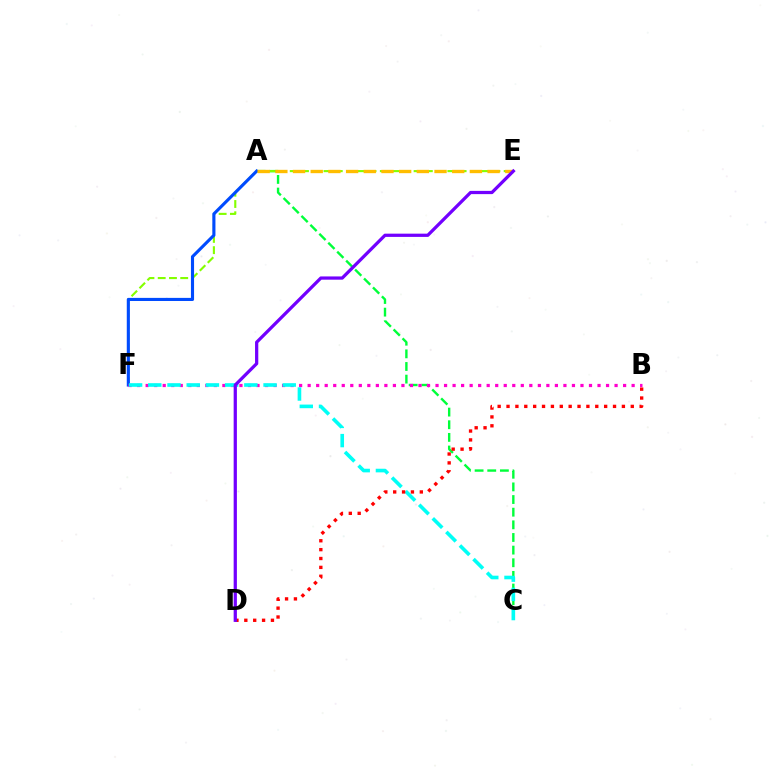{('A', 'C'): [{'color': '#00ff39', 'line_style': 'dashed', 'thickness': 1.72}], ('E', 'F'): [{'color': '#84ff00', 'line_style': 'dashed', 'thickness': 1.53}], ('A', 'F'): [{'color': '#004bff', 'line_style': 'solid', 'thickness': 2.24}], ('B', 'F'): [{'color': '#ff00cf', 'line_style': 'dotted', 'thickness': 2.32}], ('C', 'F'): [{'color': '#00fff6', 'line_style': 'dashed', 'thickness': 2.61}], ('B', 'D'): [{'color': '#ff0000', 'line_style': 'dotted', 'thickness': 2.41}], ('A', 'E'): [{'color': '#ffbd00', 'line_style': 'dashed', 'thickness': 2.4}], ('D', 'E'): [{'color': '#7200ff', 'line_style': 'solid', 'thickness': 2.34}]}